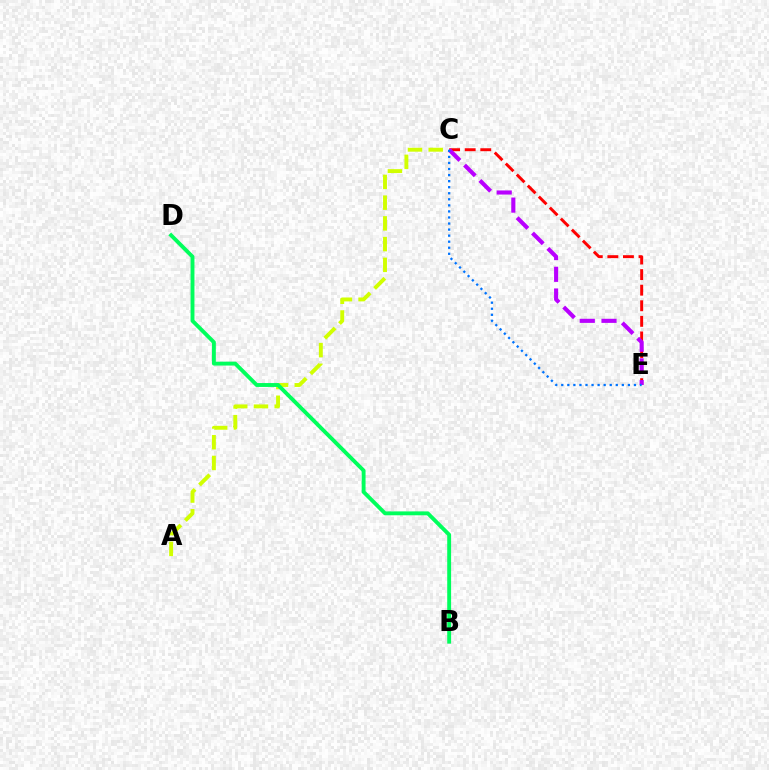{('A', 'C'): [{'color': '#d1ff00', 'line_style': 'dashed', 'thickness': 2.82}], ('B', 'D'): [{'color': '#00ff5c', 'line_style': 'solid', 'thickness': 2.79}], ('C', 'E'): [{'color': '#ff0000', 'line_style': 'dashed', 'thickness': 2.12}, {'color': '#b900ff', 'line_style': 'dashed', 'thickness': 2.95}, {'color': '#0074ff', 'line_style': 'dotted', 'thickness': 1.65}]}